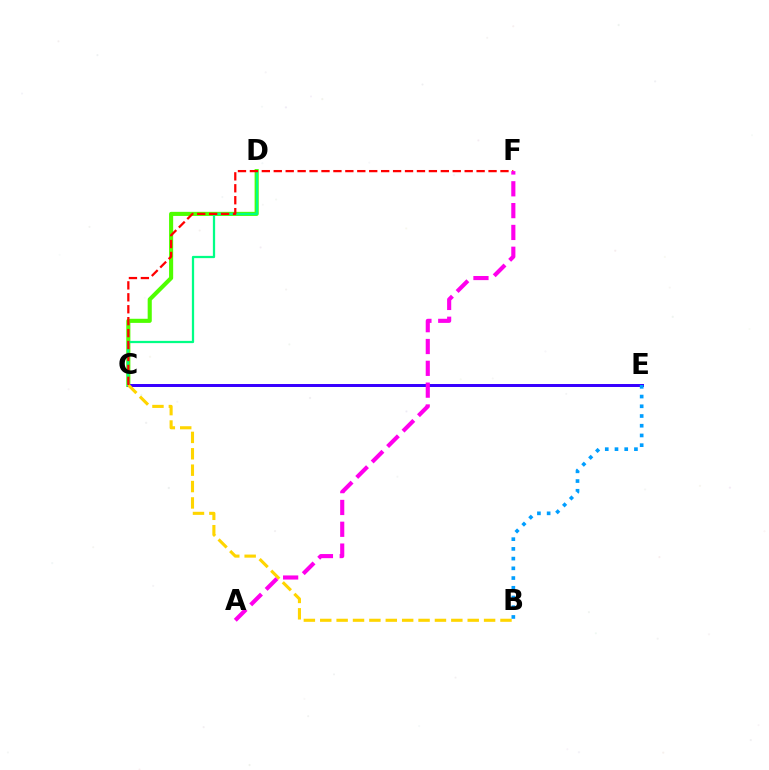{('C', 'D'): [{'color': '#4fff00', 'line_style': 'solid', 'thickness': 2.96}, {'color': '#00ff86', 'line_style': 'solid', 'thickness': 1.63}], ('C', 'E'): [{'color': '#3700ff', 'line_style': 'solid', 'thickness': 2.15}], ('B', 'C'): [{'color': '#ffd500', 'line_style': 'dashed', 'thickness': 2.23}], ('C', 'F'): [{'color': '#ff0000', 'line_style': 'dashed', 'thickness': 1.62}], ('B', 'E'): [{'color': '#009eff', 'line_style': 'dotted', 'thickness': 2.64}], ('A', 'F'): [{'color': '#ff00ed', 'line_style': 'dashed', 'thickness': 2.96}]}